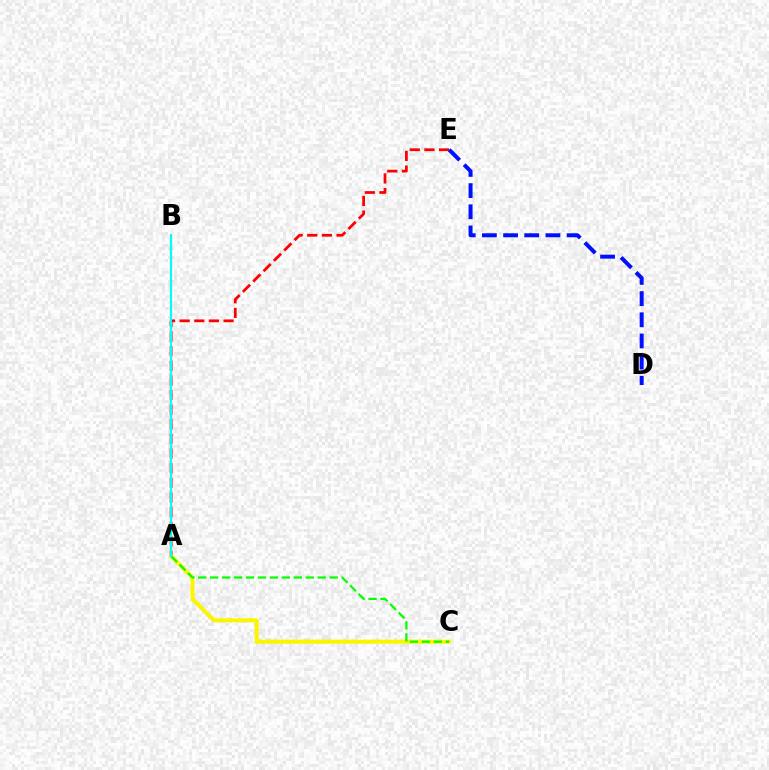{('A', 'B'): [{'color': '#ee00ff', 'line_style': 'dashed', 'thickness': 1.5}, {'color': '#00fff6', 'line_style': 'solid', 'thickness': 1.55}], ('A', 'E'): [{'color': '#ff0000', 'line_style': 'dashed', 'thickness': 1.99}], ('D', 'E'): [{'color': '#0010ff', 'line_style': 'dashed', 'thickness': 2.88}], ('A', 'C'): [{'color': '#fcf500', 'line_style': 'solid', 'thickness': 2.91}, {'color': '#08ff00', 'line_style': 'dashed', 'thickness': 1.62}]}